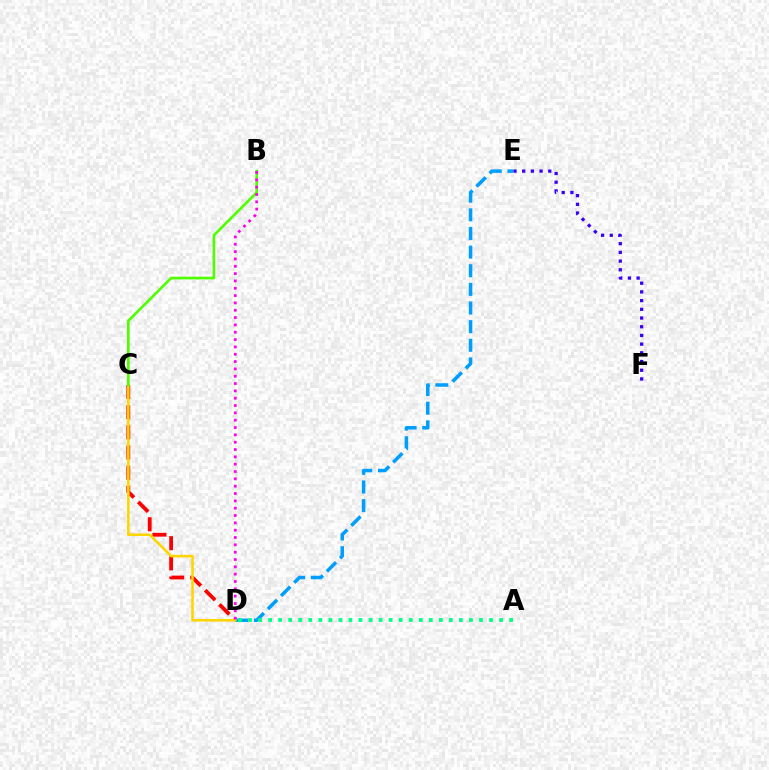{('E', 'F'): [{'color': '#3700ff', 'line_style': 'dotted', 'thickness': 2.36}], ('C', 'D'): [{'color': '#ff0000', 'line_style': 'dashed', 'thickness': 2.74}, {'color': '#ffd500', 'line_style': 'solid', 'thickness': 1.84}], ('D', 'E'): [{'color': '#009eff', 'line_style': 'dashed', 'thickness': 2.53}], ('B', 'C'): [{'color': '#4fff00', 'line_style': 'solid', 'thickness': 1.92}], ('A', 'D'): [{'color': '#00ff86', 'line_style': 'dotted', 'thickness': 2.73}], ('B', 'D'): [{'color': '#ff00ed', 'line_style': 'dotted', 'thickness': 1.99}]}